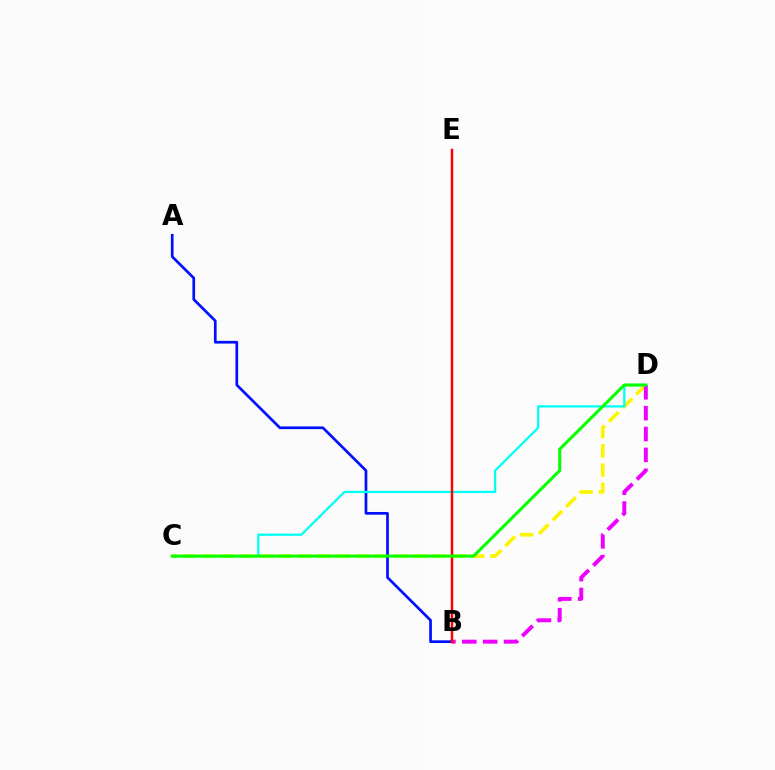{('C', 'D'): [{'color': '#fcf500', 'line_style': 'dashed', 'thickness': 2.62}, {'color': '#00fff6', 'line_style': 'solid', 'thickness': 1.62}, {'color': '#08ff00', 'line_style': 'solid', 'thickness': 2.2}], ('A', 'B'): [{'color': '#0010ff', 'line_style': 'solid', 'thickness': 1.94}], ('B', 'D'): [{'color': '#ee00ff', 'line_style': 'dashed', 'thickness': 2.84}], ('B', 'E'): [{'color': '#ff0000', 'line_style': 'solid', 'thickness': 1.78}]}